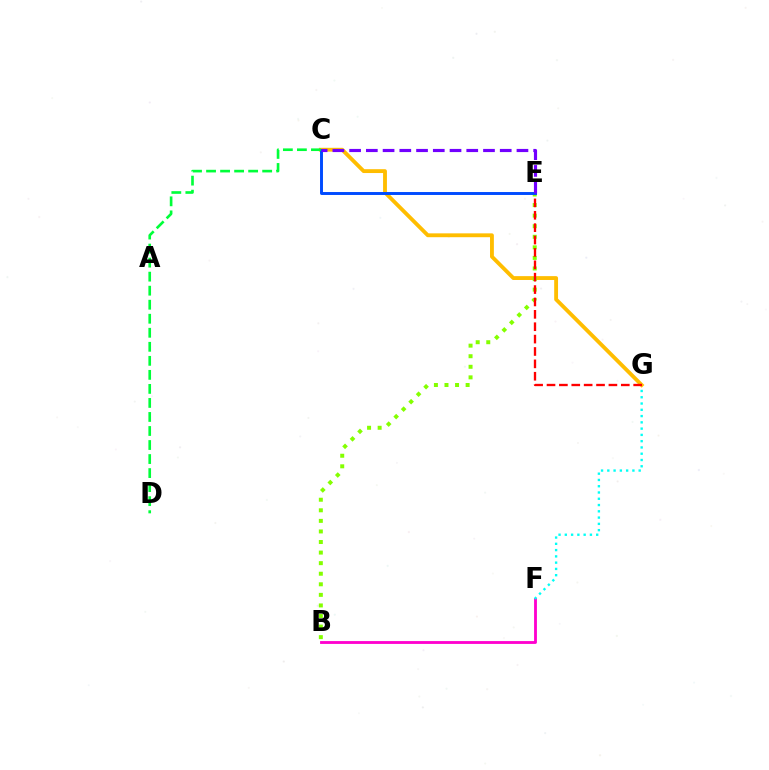{('B', 'F'): [{'color': '#ff00cf', 'line_style': 'solid', 'thickness': 2.04}], ('F', 'G'): [{'color': '#00fff6', 'line_style': 'dotted', 'thickness': 1.7}], ('C', 'G'): [{'color': '#ffbd00', 'line_style': 'solid', 'thickness': 2.77}], ('B', 'E'): [{'color': '#84ff00', 'line_style': 'dotted', 'thickness': 2.87}], ('E', 'G'): [{'color': '#ff0000', 'line_style': 'dashed', 'thickness': 1.68}], ('C', 'E'): [{'color': '#004bff', 'line_style': 'solid', 'thickness': 2.12}, {'color': '#7200ff', 'line_style': 'dashed', 'thickness': 2.27}], ('C', 'D'): [{'color': '#00ff39', 'line_style': 'dashed', 'thickness': 1.91}]}